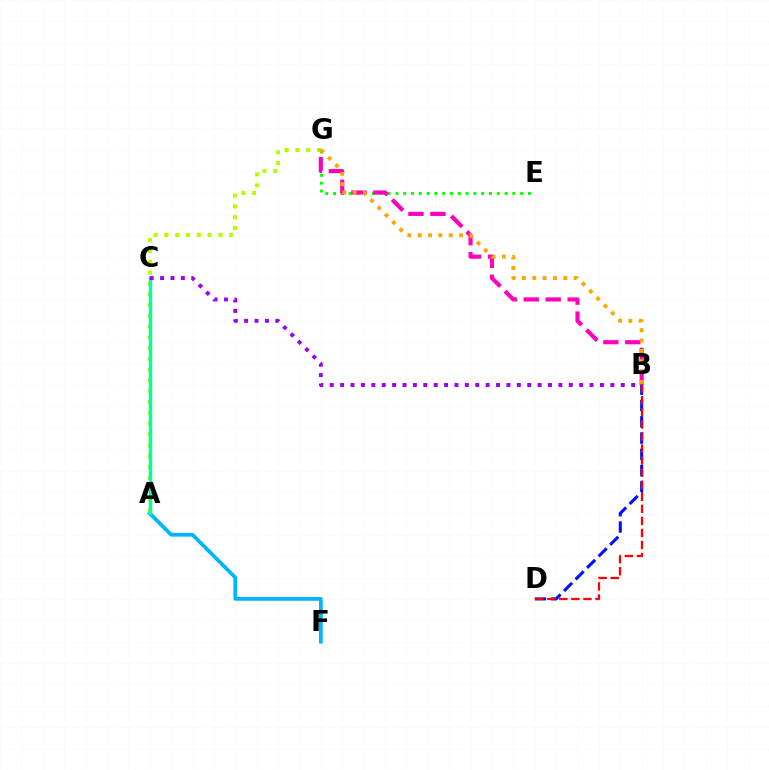{('A', 'F'): [{'color': '#00b5ff', 'line_style': 'solid', 'thickness': 2.71}], ('E', 'G'): [{'color': '#08ff00', 'line_style': 'dotted', 'thickness': 2.12}], ('B', 'D'): [{'color': '#0010ff', 'line_style': 'dashed', 'thickness': 2.22}, {'color': '#ff0000', 'line_style': 'dashed', 'thickness': 1.64}], ('A', 'G'): [{'color': '#b3ff00', 'line_style': 'dotted', 'thickness': 2.93}], ('A', 'C'): [{'color': '#00ff9d', 'line_style': 'solid', 'thickness': 2.49}], ('B', 'C'): [{'color': '#9b00ff', 'line_style': 'dotted', 'thickness': 2.82}], ('B', 'G'): [{'color': '#ff00bd', 'line_style': 'dashed', 'thickness': 2.99}, {'color': '#ffa500', 'line_style': 'dotted', 'thickness': 2.81}]}